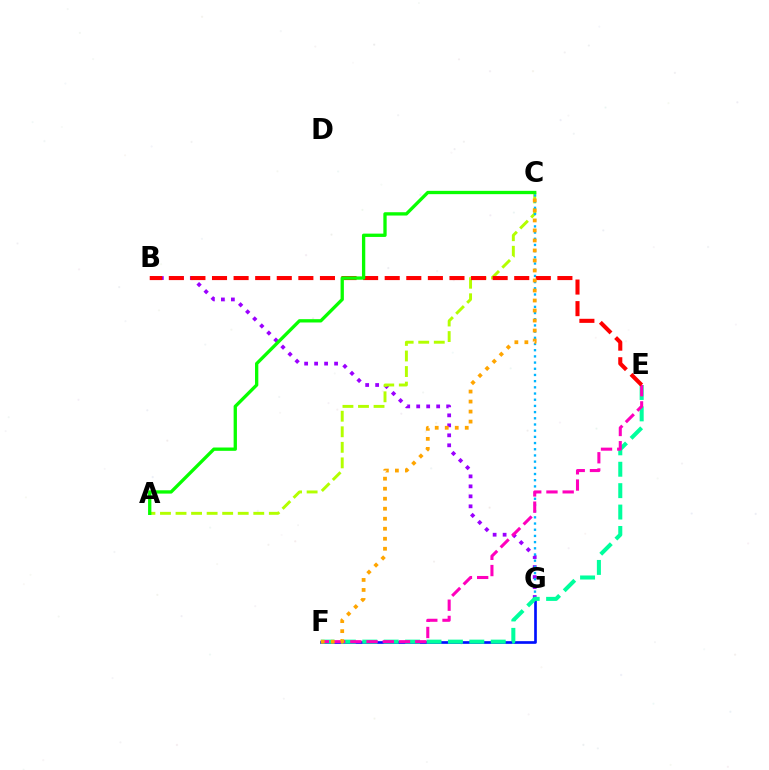{('F', 'G'): [{'color': '#0010ff', 'line_style': 'solid', 'thickness': 1.93}], ('B', 'G'): [{'color': '#9b00ff', 'line_style': 'dotted', 'thickness': 2.71}], ('A', 'C'): [{'color': '#b3ff00', 'line_style': 'dashed', 'thickness': 2.11}, {'color': '#08ff00', 'line_style': 'solid', 'thickness': 2.39}], ('C', 'G'): [{'color': '#00b5ff', 'line_style': 'dotted', 'thickness': 1.68}], ('E', 'F'): [{'color': '#00ff9d', 'line_style': 'dashed', 'thickness': 2.91}, {'color': '#ff00bd', 'line_style': 'dashed', 'thickness': 2.2}], ('B', 'E'): [{'color': '#ff0000', 'line_style': 'dashed', 'thickness': 2.93}], ('C', 'F'): [{'color': '#ffa500', 'line_style': 'dotted', 'thickness': 2.72}]}